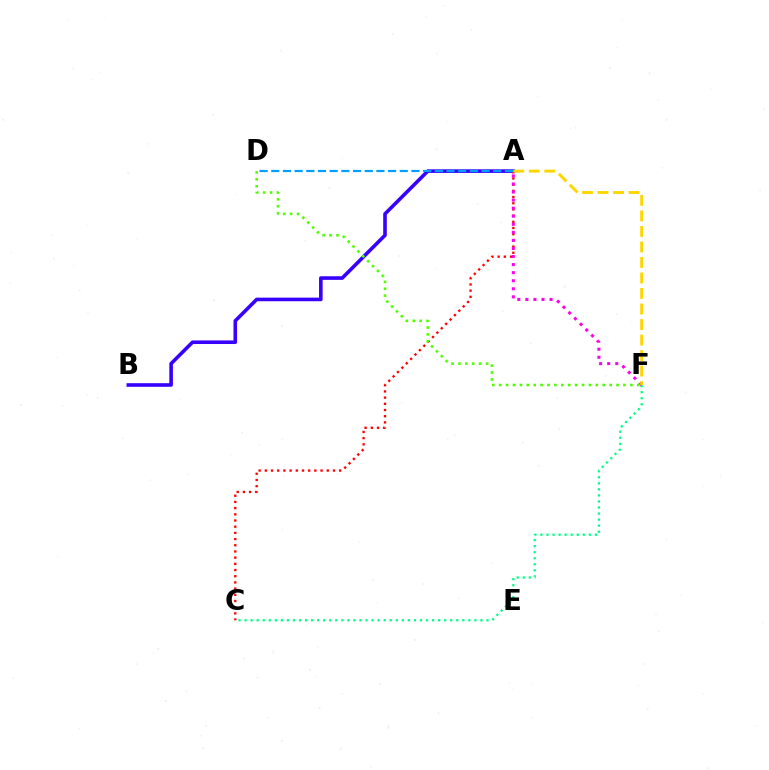{('A', 'B'): [{'color': '#3700ff', 'line_style': 'solid', 'thickness': 2.59}], ('A', 'C'): [{'color': '#ff0000', 'line_style': 'dotted', 'thickness': 1.68}], ('C', 'F'): [{'color': '#00ff86', 'line_style': 'dotted', 'thickness': 1.64}], ('A', 'F'): [{'color': '#ff00ed', 'line_style': 'dotted', 'thickness': 2.19}, {'color': '#ffd500', 'line_style': 'dashed', 'thickness': 2.11}], ('D', 'F'): [{'color': '#4fff00', 'line_style': 'dotted', 'thickness': 1.88}], ('A', 'D'): [{'color': '#009eff', 'line_style': 'dashed', 'thickness': 1.59}]}